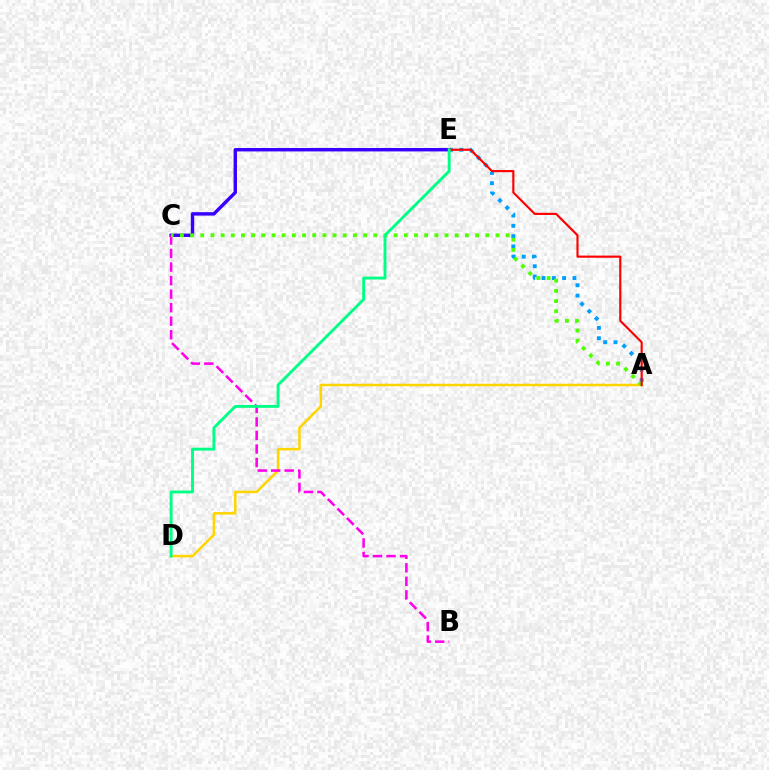{('A', 'D'): [{'color': '#ffd500', 'line_style': 'solid', 'thickness': 1.81}], ('A', 'E'): [{'color': '#009eff', 'line_style': 'dotted', 'thickness': 2.8}, {'color': '#ff0000', 'line_style': 'solid', 'thickness': 1.55}], ('C', 'E'): [{'color': '#3700ff', 'line_style': 'solid', 'thickness': 2.45}], ('B', 'C'): [{'color': '#ff00ed', 'line_style': 'dashed', 'thickness': 1.84}], ('A', 'C'): [{'color': '#4fff00', 'line_style': 'dotted', 'thickness': 2.77}], ('D', 'E'): [{'color': '#00ff86', 'line_style': 'solid', 'thickness': 2.08}]}